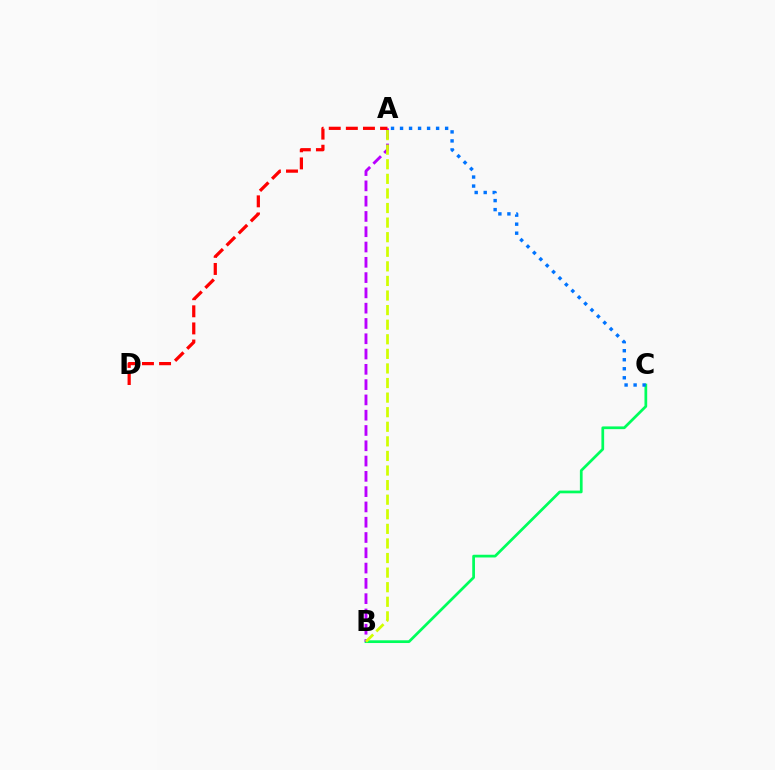{('B', 'C'): [{'color': '#00ff5c', 'line_style': 'solid', 'thickness': 1.96}], ('A', 'B'): [{'color': '#b900ff', 'line_style': 'dashed', 'thickness': 2.08}, {'color': '#d1ff00', 'line_style': 'dashed', 'thickness': 1.98}], ('A', 'C'): [{'color': '#0074ff', 'line_style': 'dotted', 'thickness': 2.45}], ('A', 'D'): [{'color': '#ff0000', 'line_style': 'dashed', 'thickness': 2.32}]}